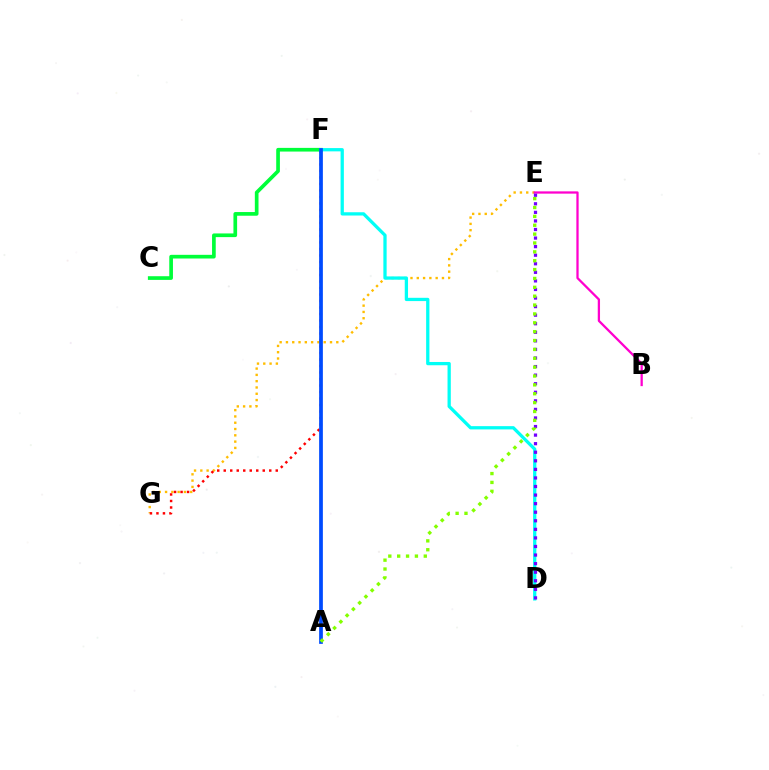{('E', 'G'): [{'color': '#ffbd00', 'line_style': 'dotted', 'thickness': 1.71}], ('B', 'E'): [{'color': '#ff00cf', 'line_style': 'solid', 'thickness': 1.64}], ('F', 'G'): [{'color': '#ff0000', 'line_style': 'dotted', 'thickness': 1.77}], ('C', 'F'): [{'color': '#00ff39', 'line_style': 'solid', 'thickness': 2.65}], ('D', 'F'): [{'color': '#00fff6', 'line_style': 'solid', 'thickness': 2.36}], ('D', 'E'): [{'color': '#7200ff', 'line_style': 'dotted', 'thickness': 2.33}], ('A', 'F'): [{'color': '#004bff', 'line_style': 'solid', 'thickness': 2.69}], ('A', 'E'): [{'color': '#84ff00', 'line_style': 'dotted', 'thickness': 2.41}]}